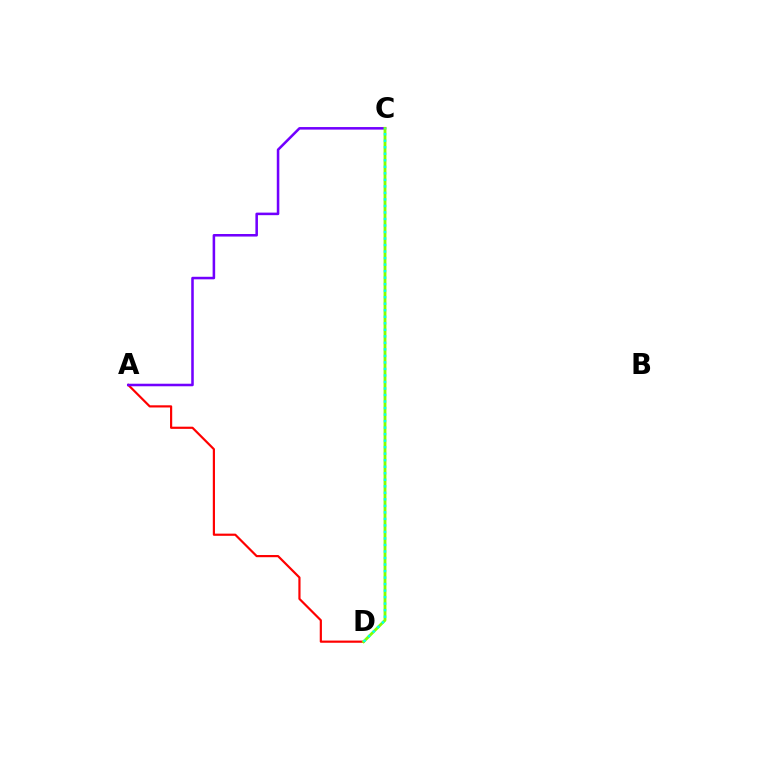{('A', 'D'): [{'color': '#ff0000', 'line_style': 'solid', 'thickness': 1.57}], ('A', 'C'): [{'color': '#7200ff', 'line_style': 'solid', 'thickness': 1.83}], ('C', 'D'): [{'color': '#84ff00', 'line_style': 'solid', 'thickness': 2.05}, {'color': '#00fff6', 'line_style': 'dotted', 'thickness': 1.77}]}